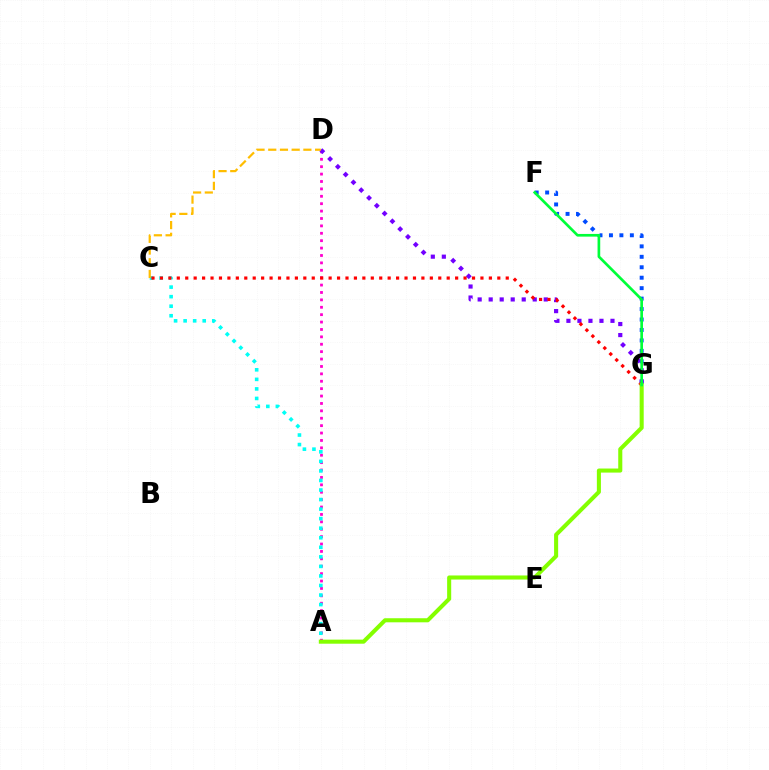{('A', 'D'): [{'color': '#ff00cf', 'line_style': 'dotted', 'thickness': 2.01}], ('F', 'G'): [{'color': '#004bff', 'line_style': 'dotted', 'thickness': 2.84}, {'color': '#00ff39', 'line_style': 'solid', 'thickness': 1.93}], ('A', 'C'): [{'color': '#00fff6', 'line_style': 'dotted', 'thickness': 2.59}], ('D', 'G'): [{'color': '#7200ff', 'line_style': 'dotted', 'thickness': 2.99}], ('C', 'G'): [{'color': '#ff0000', 'line_style': 'dotted', 'thickness': 2.29}], ('A', 'G'): [{'color': '#84ff00', 'line_style': 'solid', 'thickness': 2.93}], ('C', 'D'): [{'color': '#ffbd00', 'line_style': 'dashed', 'thickness': 1.59}]}